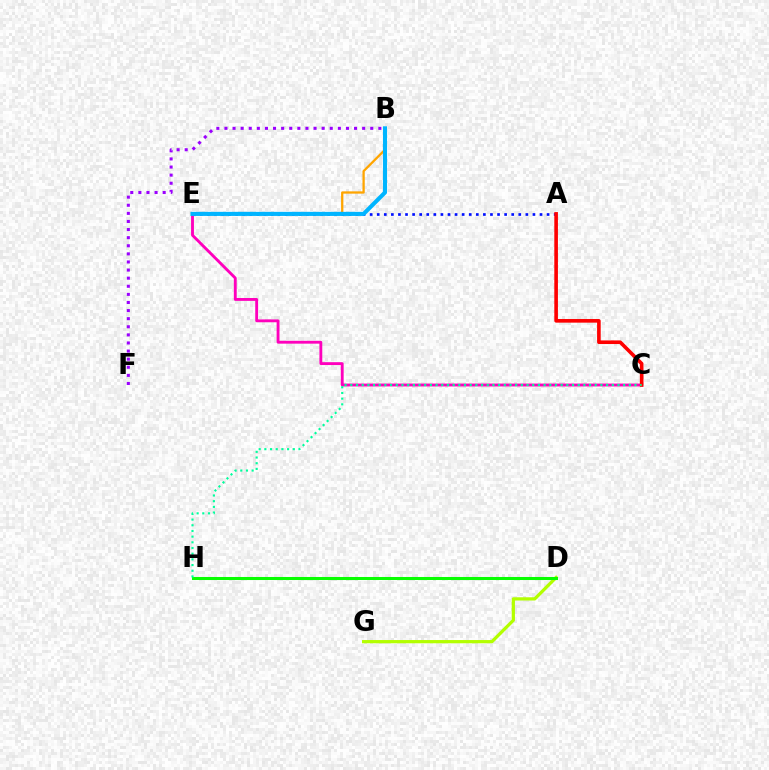{('A', 'E'): [{'color': '#0010ff', 'line_style': 'dotted', 'thickness': 1.92}], ('C', 'E'): [{'color': '#ff00bd', 'line_style': 'solid', 'thickness': 2.06}], ('D', 'G'): [{'color': '#b3ff00', 'line_style': 'solid', 'thickness': 2.33}], ('A', 'C'): [{'color': '#ff0000', 'line_style': 'solid', 'thickness': 2.61}], ('D', 'H'): [{'color': '#08ff00', 'line_style': 'solid', 'thickness': 2.19}], ('C', 'H'): [{'color': '#00ff9d', 'line_style': 'dotted', 'thickness': 1.54}], ('B', 'E'): [{'color': '#ffa500', 'line_style': 'solid', 'thickness': 1.64}, {'color': '#00b5ff', 'line_style': 'solid', 'thickness': 2.95}], ('B', 'F'): [{'color': '#9b00ff', 'line_style': 'dotted', 'thickness': 2.2}]}